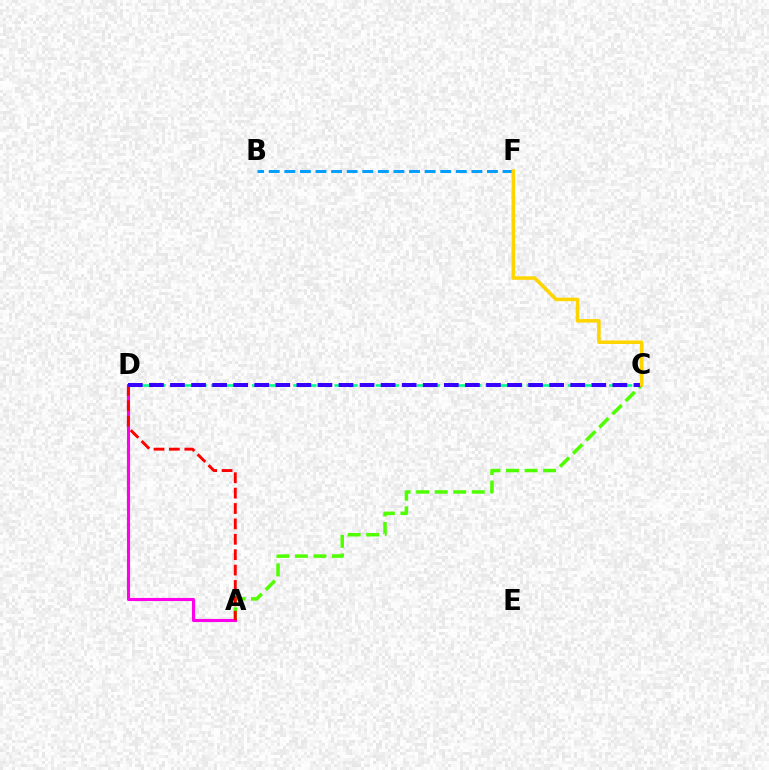{('A', 'C'): [{'color': '#4fff00', 'line_style': 'dashed', 'thickness': 2.52}], ('C', 'D'): [{'color': '#00ff86', 'line_style': 'dashed', 'thickness': 1.86}, {'color': '#3700ff', 'line_style': 'dashed', 'thickness': 2.86}], ('A', 'D'): [{'color': '#ff00ed', 'line_style': 'solid', 'thickness': 2.22}, {'color': '#ff0000', 'line_style': 'dashed', 'thickness': 2.09}], ('B', 'F'): [{'color': '#009eff', 'line_style': 'dashed', 'thickness': 2.12}], ('C', 'F'): [{'color': '#ffd500', 'line_style': 'solid', 'thickness': 2.54}]}